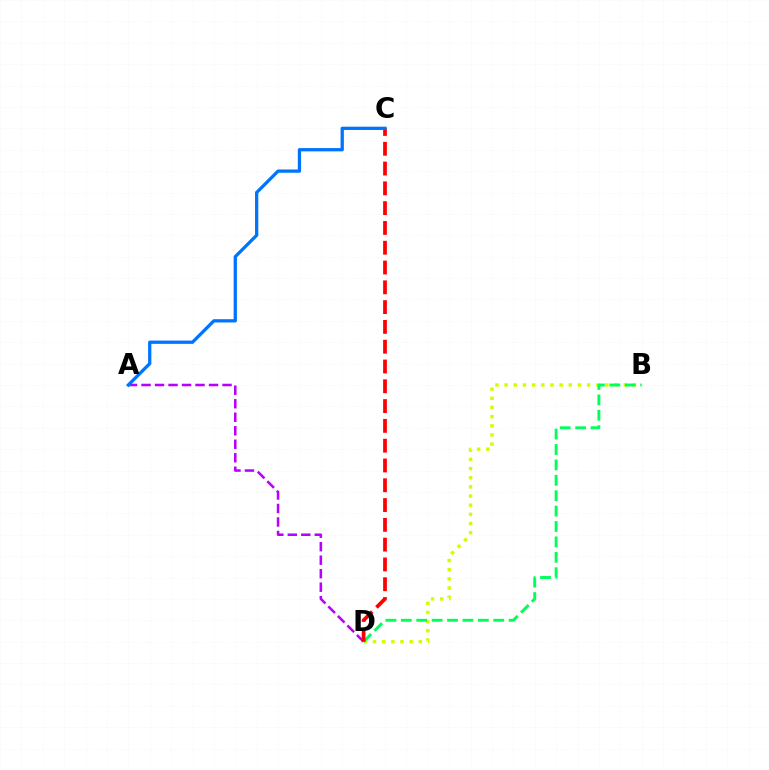{('B', 'D'): [{'color': '#d1ff00', 'line_style': 'dotted', 'thickness': 2.49}, {'color': '#00ff5c', 'line_style': 'dashed', 'thickness': 2.09}], ('A', 'D'): [{'color': '#b900ff', 'line_style': 'dashed', 'thickness': 1.83}], ('C', 'D'): [{'color': '#ff0000', 'line_style': 'dashed', 'thickness': 2.69}], ('A', 'C'): [{'color': '#0074ff', 'line_style': 'solid', 'thickness': 2.36}]}